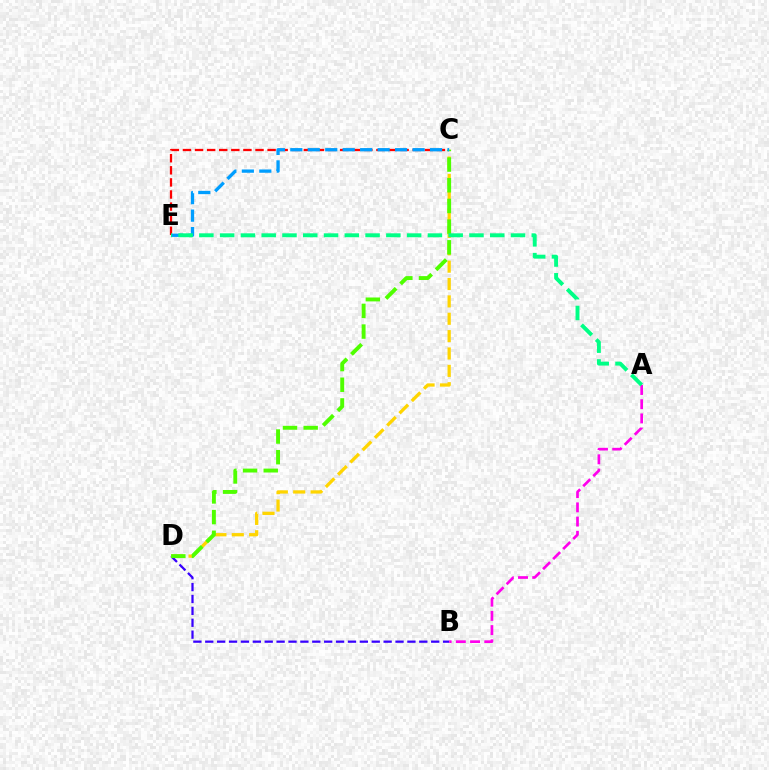{('B', 'D'): [{'color': '#3700ff', 'line_style': 'dashed', 'thickness': 1.62}], ('C', 'D'): [{'color': '#ffd500', 'line_style': 'dashed', 'thickness': 2.36}, {'color': '#4fff00', 'line_style': 'dashed', 'thickness': 2.81}], ('C', 'E'): [{'color': '#ff0000', 'line_style': 'dashed', 'thickness': 1.64}, {'color': '#009eff', 'line_style': 'dashed', 'thickness': 2.37}], ('A', 'B'): [{'color': '#ff00ed', 'line_style': 'dashed', 'thickness': 1.93}], ('A', 'E'): [{'color': '#00ff86', 'line_style': 'dashed', 'thickness': 2.82}]}